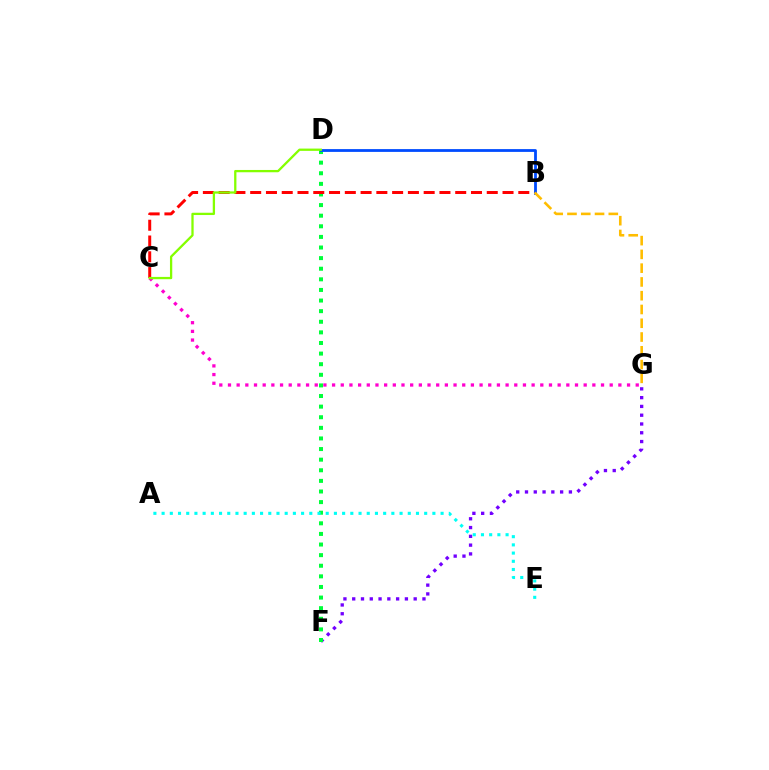{('F', 'G'): [{'color': '#7200ff', 'line_style': 'dotted', 'thickness': 2.39}], ('D', 'F'): [{'color': '#00ff39', 'line_style': 'dotted', 'thickness': 2.88}], ('C', 'G'): [{'color': '#ff00cf', 'line_style': 'dotted', 'thickness': 2.36}], ('B', 'C'): [{'color': '#ff0000', 'line_style': 'dashed', 'thickness': 2.14}], ('B', 'D'): [{'color': '#004bff', 'line_style': 'solid', 'thickness': 2.01}], ('B', 'G'): [{'color': '#ffbd00', 'line_style': 'dashed', 'thickness': 1.87}], ('A', 'E'): [{'color': '#00fff6', 'line_style': 'dotted', 'thickness': 2.23}], ('C', 'D'): [{'color': '#84ff00', 'line_style': 'solid', 'thickness': 1.65}]}